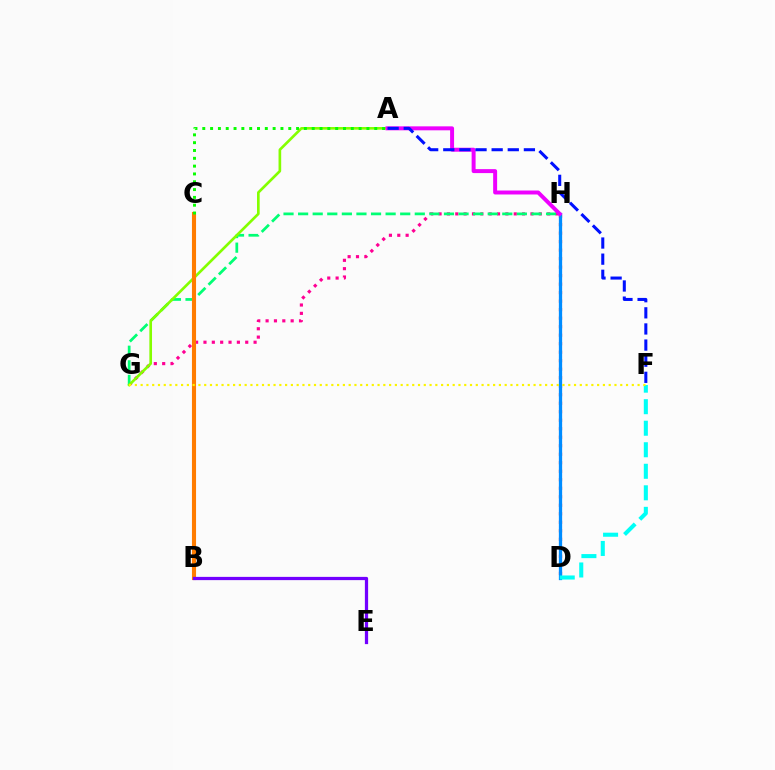{('G', 'H'): [{'color': '#ff0094', 'line_style': 'dotted', 'thickness': 2.27}, {'color': '#00ff74', 'line_style': 'dashed', 'thickness': 1.98}], ('A', 'G'): [{'color': '#84ff00', 'line_style': 'solid', 'thickness': 1.92}], ('B', 'C'): [{'color': '#ff7c00', 'line_style': 'solid', 'thickness': 2.95}], ('D', 'H'): [{'color': '#ff0000', 'line_style': 'dotted', 'thickness': 2.31}, {'color': '#008cff', 'line_style': 'solid', 'thickness': 2.35}], ('A', 'C'): [{'color': '#08ff00', 'line_style': 'dotted', 'thickness': 2.12}], ('D', 'F'): [{'color': '#00fff6', 'line_style': 'dashed', 'thickness': 2.92}], ('B', 'E'): [{'color': '#7200ff', 'line_style': 'solid', 'thickness': 2.34}], ('A', 'H'): [{'color': '#ee00ff', 'line_style': 'solid', 'thickness': 2.85}], ('F', 'G'): [{'color': '#fcf500', 'line_style': 'dotted', 'thickness': 1.57}], ('A', 'F'): [{'color': '#0010ff', 'line_style': 'dashed', 'thickness': 2.19}]}